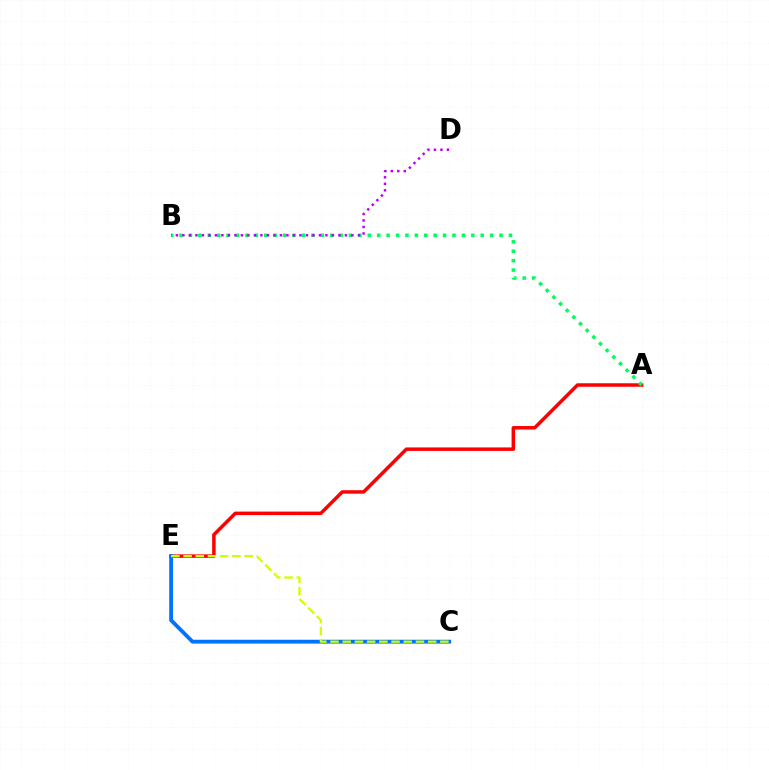{('A', 'E'): [{'color': '#ff0000', 'line_style': 'solid', 'thickness': 2.51}], ('C', 'E'): [{'color': '#0074ff', 'line_style': 'solid', 'thickness': 2.76}, {'color': '#d1ff00', 'line_style': 'dashed', 'thickness': 1.66}], ('A', 'B'): [{'color': '#00ff5c', 'line_style': 'dotted', 'thickness': 2.56}], ('B', 'D'): [{'color': '#b900ff', 'line_style': 'dotted', 'thickness': 1.77}]}